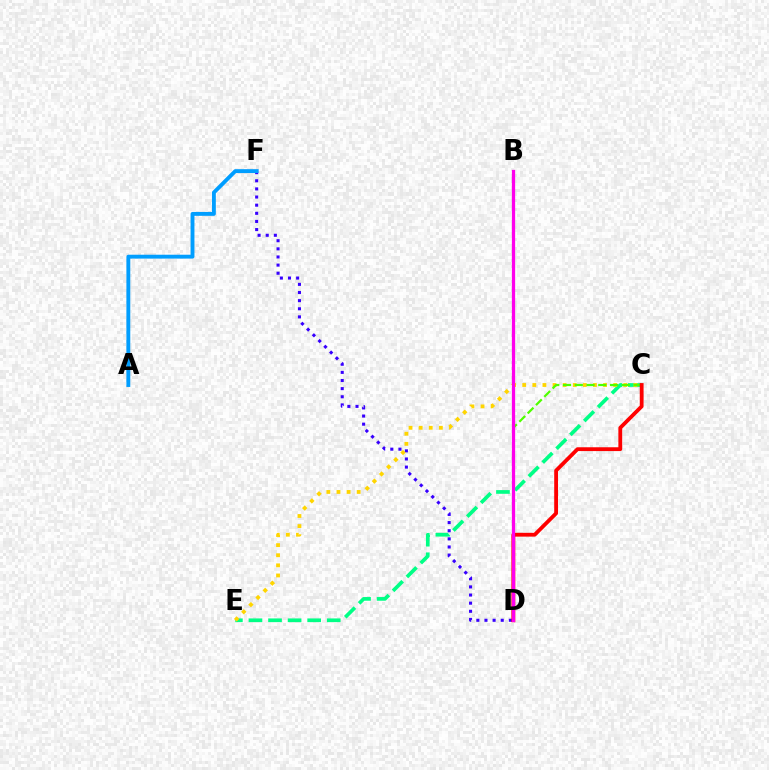{('C', 'E'): [{'color': '#00ff86', 'line_style': 'dashed', 'thickness': 2.66}, {'color': '#ffd500', 'line_style': 'dotted', 'thickness': 2.75}], ('D', 'F'): [{'color': '#3700ff', 'line_style': 'dotted', 'thickness': 2.21}], ('C', 'D'): [{'color': '#4fff00', 'line_style': 'dashed', 'thickness': 1.6}, {'color': '#ff0000', 'line_style': 'solid', 'thickness': 2.75}], ('A', 'F'): [{'color': '#009eff', 'line_style': 'solid', 'thickness': 2.79}], ('B', 'D'): [{'color': '#ff00ed', 'line_style': 'solid', 'thickness': 2.34}]}